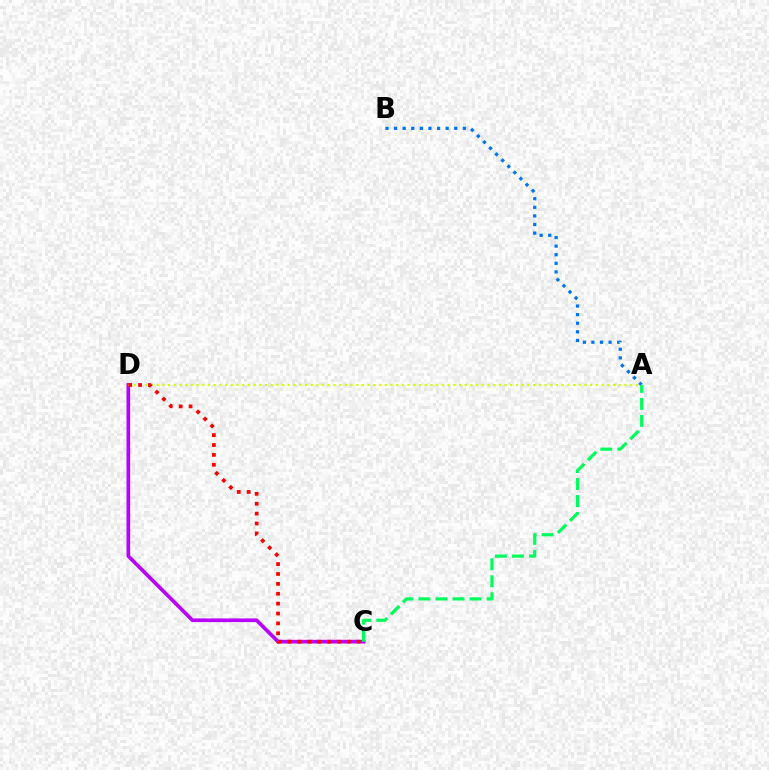{('C', 'D'): [{'color': '#b900ff', 'line_style': 'solid', 'thickness': 2.65}, {'color': '#ff0000', 'line_style': 'dotted', 'thickness': 2.69}], ('A', 'B'): [{'color': '#0074ff', 'line_style': 'dotted', 'thickness': 2.34}], ('A', 'D'): [{'color': '#d1ff00', 'line_style': 'dotted', 'thickness': 1.55}], ('A', 'C'): [{'color': '#00ff5c', 'line_style': 'dashed', 'thickness': 2.31}]}